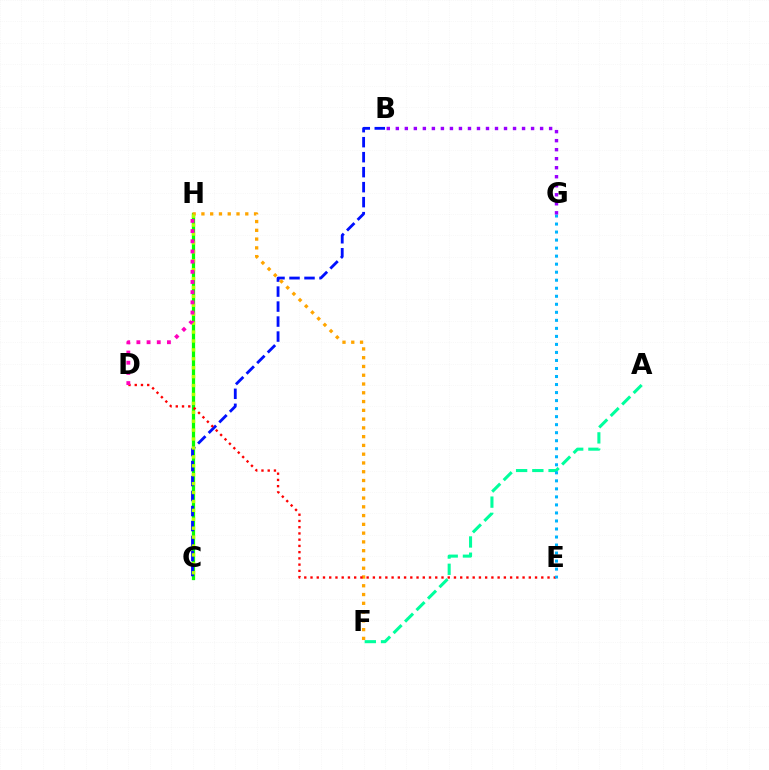{('C', 'H'): [{'color': '#08ff00', 'line_style': 'solid', 'thickness': 2.34}, {'color': '#b3ff00', 'line_style': 'dotted', 'thickness': 2.42}], ('B', 'C'): [{'color': '#0010ff', 'line_style': 'dashed', 'thickness': 2.04}], ('F', 'H'): [{'color': '#ffa500', 'line_style': 'dotted', 'thickness': 2.38}], ('D', 'E'): [{'color': '#ff0000', 'line_style': 'dotted', 'thickness': 1.69}], ('A', 'F'): [{'color': '#00ff9d', 'line_style': 'dashed', 'thickness': 2.21}], ('E', 'G'): [{'color': '#00b5ff', 'line_style': 'dotted', 'thickness': 2.18}], ('B', 'G'): [{'color': '#9b00ff', 'line_style': 'dotted', 'thickness': 2.45}], ('D', 'H'): [{'color': '#ff00bd', 'line_style': 'dotted', 'thickness': 2.77}]}